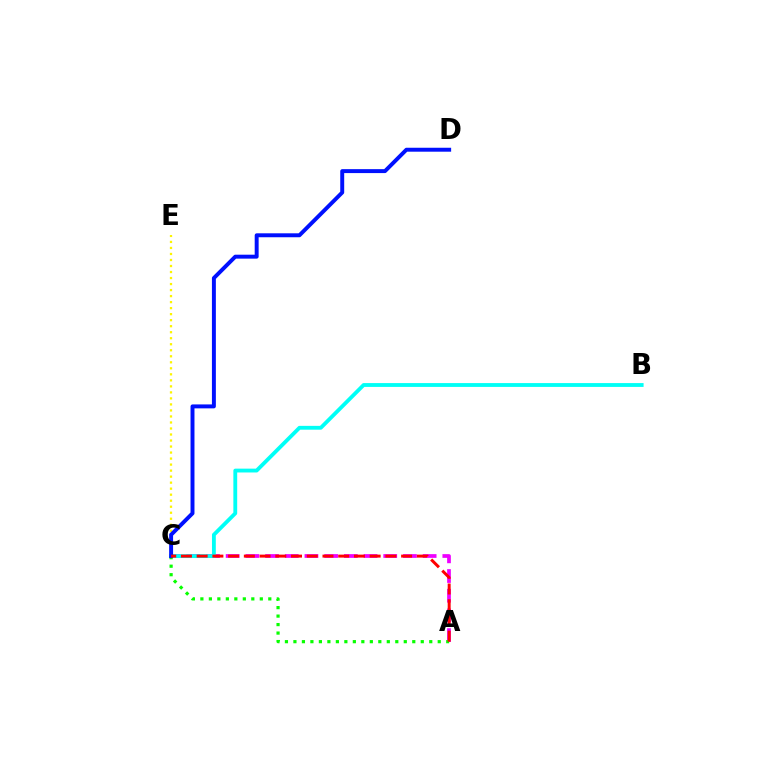{('C', 'E'): [{'color': '#fcf500', 'line_style': 'dotted', 'thickness': 1.64}], ('A', 'C'): [{'color': '#ee00ff', 'line_style': 'dashed', 'thickness': 2.68}, {'color': '#08ff00', 'line_style': 'dotted', 'thickness': 2.31}, {'color': '#ff0000', 'line_style': 'dashed', 'thickness': 2.14}], ('B', 'C'): [{'color': '#00fff6', 'line_style': 'solid', 'thickness': 2.76}], ('C', 'D'): [{'color': '#0010ff', 'line_style': 'solid', 'thickness': 2.84}]}